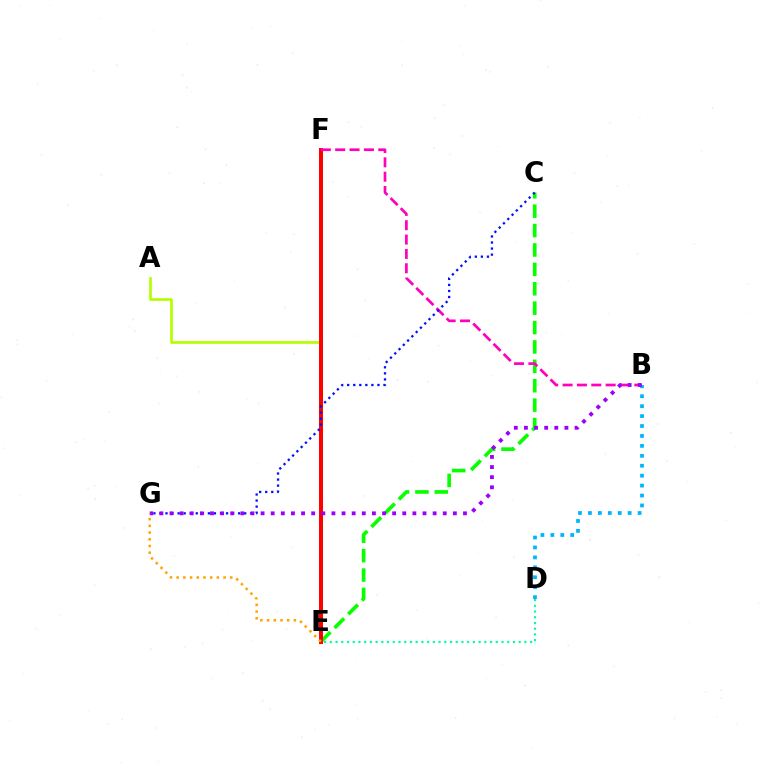{('D', 'E'): [{'color': '#00ff9d', 'line_style': 'dotted', 'thickness': 1.55}], ('C', 'E'): [{'color': '#08ff00', 'line_style': 'dashed', 'thickness': 2.63}], ('A', 'E'): [{'color': '#b3ff00', 'line_style': 'solid', 'thickness': 1.93}], ('E', 'F'): [{'color': '#ff0000', 'line_style': 'solid', 'thickness': 2.86}], ('B', 'F'): [{'color': '#ff00bd', 'line_style': 'dashed', 'thickness': 1.95}], ('C', 'G'): [{'color': '#0010ff', 'line_style': 'dotted', 'thickness': 1.64}], ('B', 'D'): [{'color': '#00b5ff', 'line_style': 'dotted', 'thickness': 2.7}], ('B', 'G'): [{'color': '#9b00ff', 'line_style': 'dotted', 'thickness': 2.75}], ('E', 'G'): [{'color': '#ffa500', 'line_style': 'dotted', 'thickness': 1.82}]}